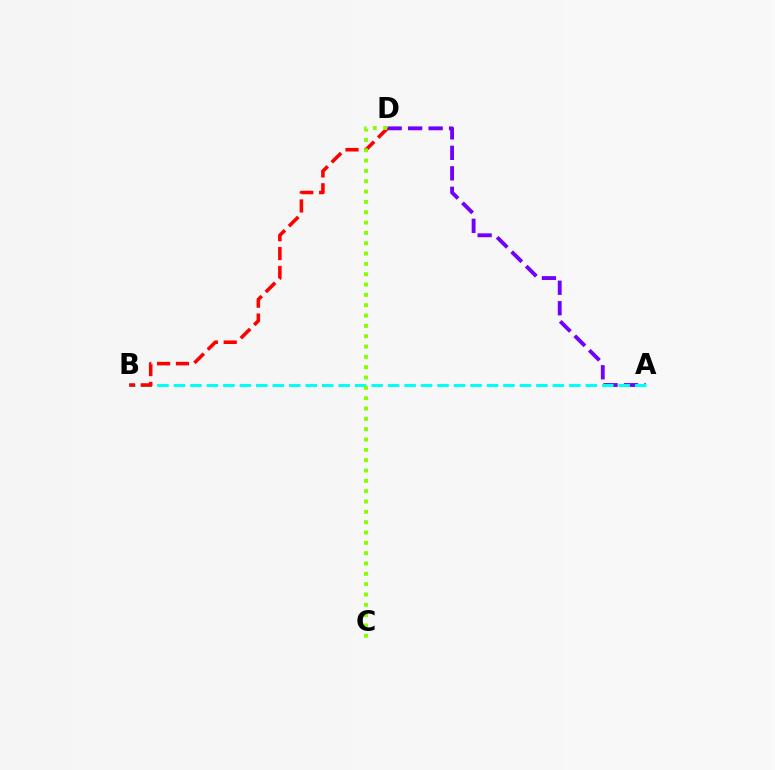{('A', 'D'): [{'color': '#7200ff', 'line_style': 'dashed', 'thickness': 2.78}], ('A', 'B'): [{'color': '#00fff6', 'line_style': 'dashed', 'thickness': 2.24}], ('B', 'D'): [{'color': '#ff0000', 'line_style': 'dashed', 'thickness': 2.56}], ('C', 'D'): [{'color': '#84ff00', 'line_style': 'dotted', 'thickness': 2.81}]}